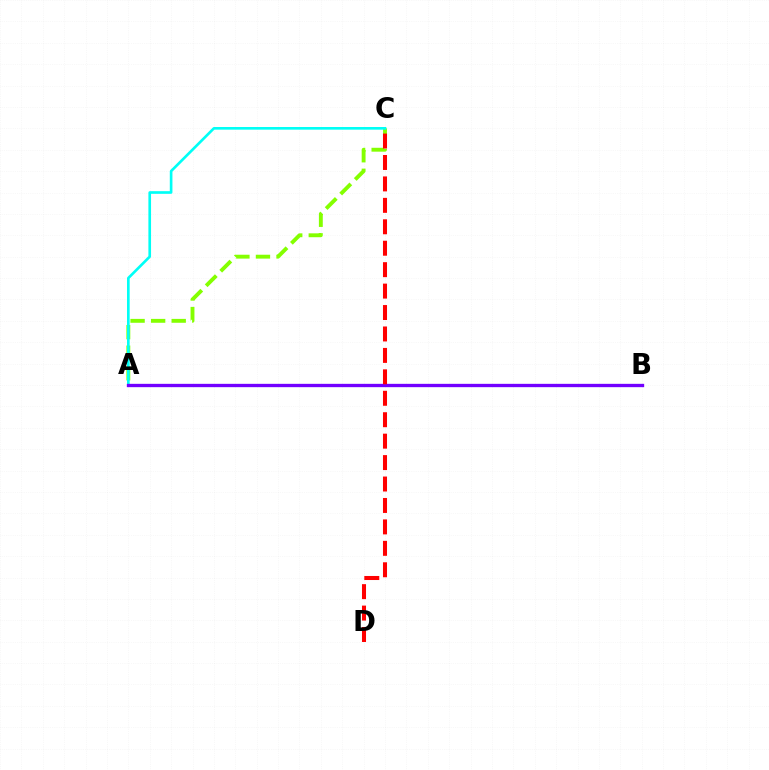{('A', 'C'): [{'color': '#84ff00', 'line_style': 'dashed', 'thickness': 2.79}, {'color': '#00fff6', 'line_style': 'solid', 'thickness': 1.91}], ('A', 'B'): [{'color': '#7200ff', 'line_style': 'solid', 'thickness': 2.4}], ('C', 'D'): [{'color': '#ff0000', 'line_style': 'dashed', 'thickness': 2.91}]}